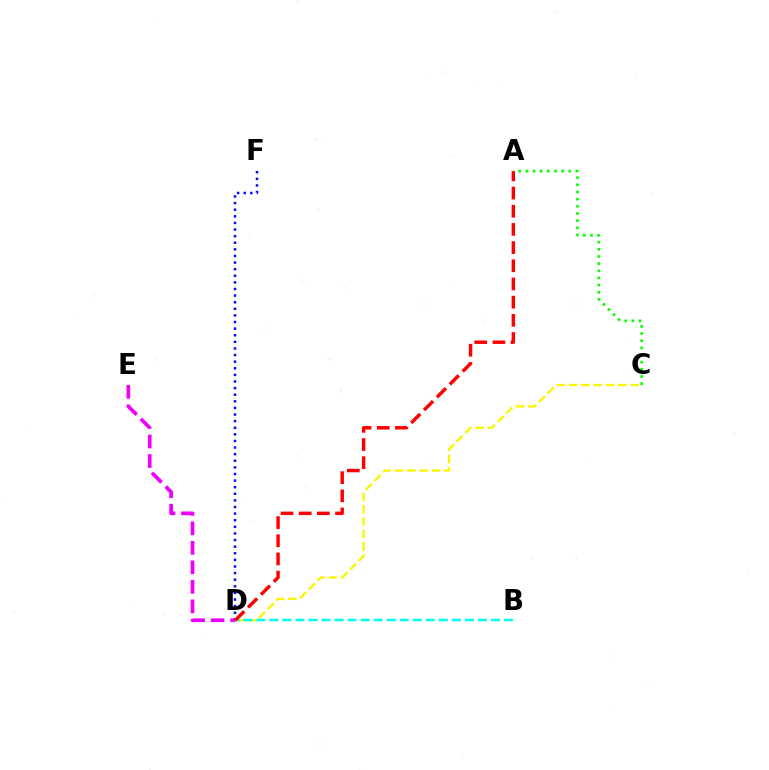{('A', 'C'): [{'color': '#08ff00', 'line_style': 'dotted', 'thickness': 1.94}], ('D', 'E'): [{'color': '#ee00ff', 'line_style': 'dashed', 'thickness': 2.65}], ('C', 'D'): [{'color': '#fcf500', 'line_style': 'dashed', 'thickness': 1.68}], ('D', 'F'): [{'color': '#0010ff', 'line_style': 'dotted', 'thickness': 1.8}], ('B', 'D'): [{'color': '#00fff6', 'line_style': 'dashed', 'thickness': 1.77}], ('A', 'D'): [{'color': '#ff0000', 'line_style': 'dashed', 'thickness': 2.47}]}